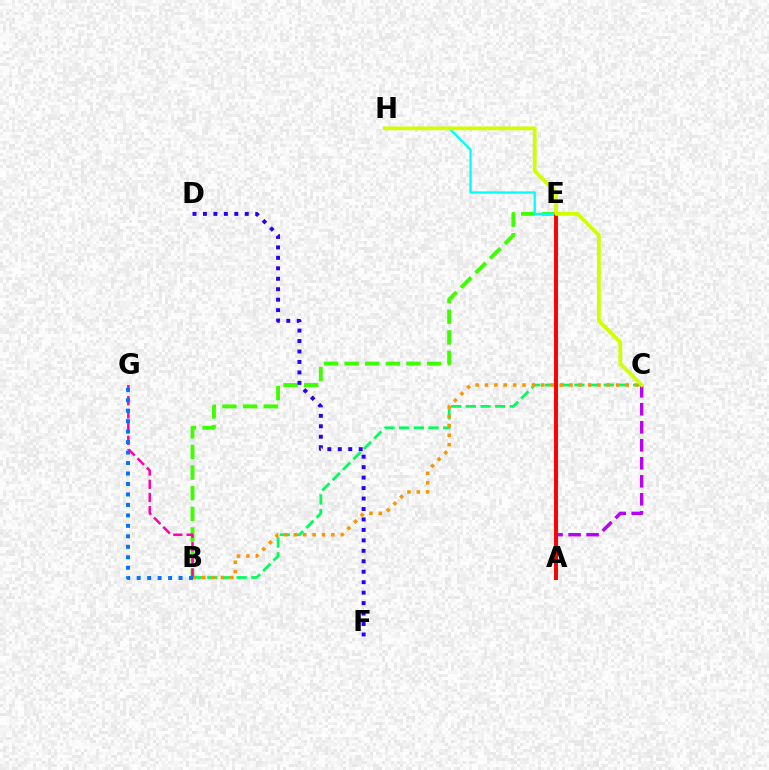{('B', 'E'): [{'color': '#3dff00', 'line_style': 'dashed', 'thickness': 2.8}], ('B', 'C'): [{'color': '#00ff5c', 'line_style': 'dashed', 'thickness': 1.99}, {'color': '#ff9400', 'line_style': 'dotted', 'thickness': 2.55}], ('A', 'C'): [{'color': '#b900ff', 'line_style': 'dashed', 'thickness': 2.45}], ('E', 'H'): [{'color': '#00fff6', 'line_style': 'solid', 'thickness': 1.64}], ('A', 'E'): [{'color': '#ff0000', 'line_style': 'solid', 'thickness': 2.84}], ('D', 'F'): [{'color': '#2500ff', 'line_style': 'dotted', 'thickness': 2.84}], ('B', 'G'): [{'color': '#ff00ac', 'line_style': 'dashed', 'thickness': 1.79}, {'color': '#0074ff', 'line_style': 'dotted', 'thickness': 2.84}], ('C', 'H'): [{'color': '#d1ff00', 'line_style': 'solid', 'thickness': 2.7}]}